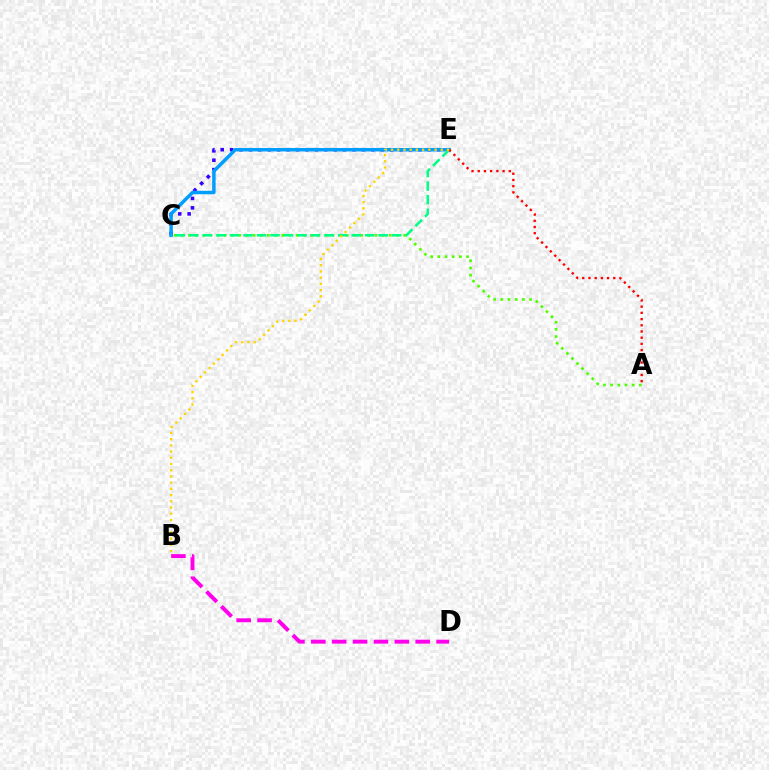{('A', 'C'): [{'color': '#4fff00', 'line_style': 'dotted', 'thickness': 1.95}], ('C', 'E'): [{'color': '#3700ff', 'line_style': 'dotted', 'thickness': 2.56}, {'color': '#009eff', 'line_style': 'solid', 'thickness': 2.49}, {'color': '#00ff86', 'line_style': 'dashed', 'thickness': 1.84}], ('B', 'D'): [{'color': '#ff00ed', 'line_style': 'dashed', 'thickness': 2.84}], ('A', 'E'): [{'color': '#ff0000', 'line_style': 'dotted', 'thickness': 1.69}], ('B', 'E'): [{'color': '#ffd500', 'line_style': 'dotted', 'thickness': 1.69}]}